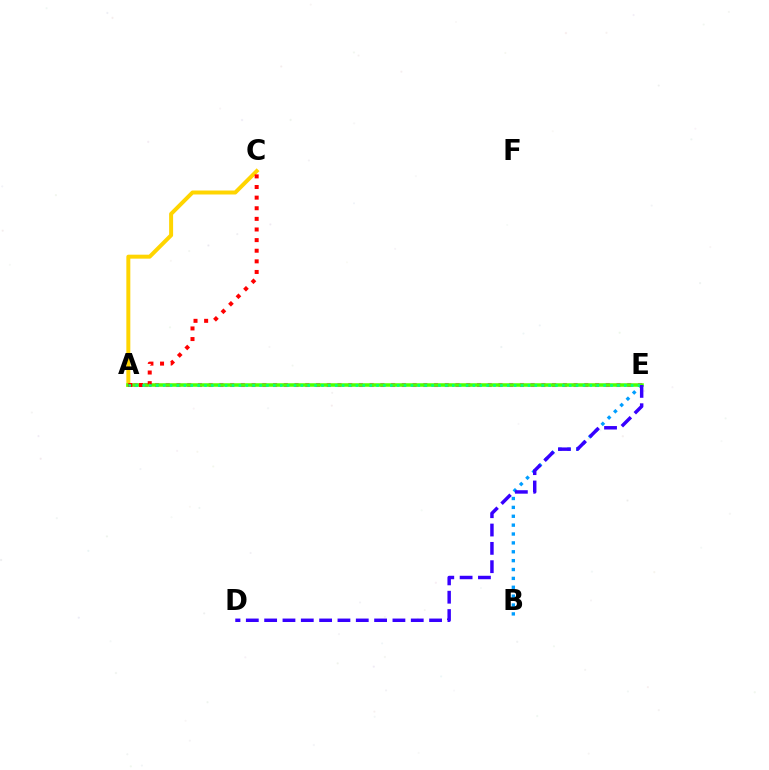{('B', 'E'): [{'color': '#009eff', 'line_style': 'dotted', 'thickness': 2.41}], ('A', 'E'): [{'color': '#ff00ed', 'line_style': 'dotted', 'thickness': 2.92}, {'color': '#4fff00', 'line_style': 'solid', 'thickness': 2.54}, {'color': '#00ff86', 'line_style': 'dotted', 'thickness': 1.87}], ('A', 'C'): [{'color': '#ffd500', 'line_style': 'solid', 'thickness': 2.86}, {'color': '#ff0000', 'line_style': 'dotted', 'thickness': 2.89}], ('D', 'E'): [{'color': '#3700ff', 'line_style': 'dashed', 'thickness': 2.49}]}